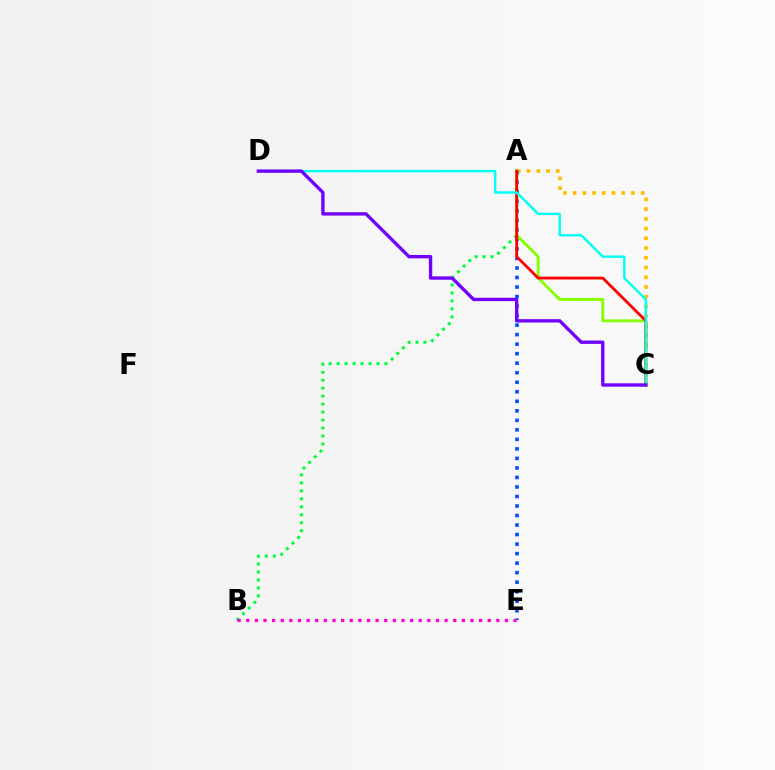{('A', 'C'): [{'color': '#ffbd00', 'line_style': 'dotted', 'thickness': 2.64}, {'color': '#84ff00', 'line_style': 'solid', 'thickness': 2.06}, {'color': '#ff0000', 'line_style': 'solid', 'thickness': 2.02}], ('A', 'E'): [{'color': '#004bff', 'line_style': 'dotted', 'thickness': 2.59}], ('A', 'B'): [{'color': '#00ff39', 'line_style': 'dotted', 'thickness': 2.17}], ('B', 'E'): [{'color': '#ff00cf', 'line_style': 'dotted', 'thickness': 2.34}], ('C', 'D'): [{'color': '#00fff6', 'line_style': 'solid', 'thickness': 1.75}, {'color': '#7200ff', 'line_style': 'solid', 'thickness': 2.41}]}